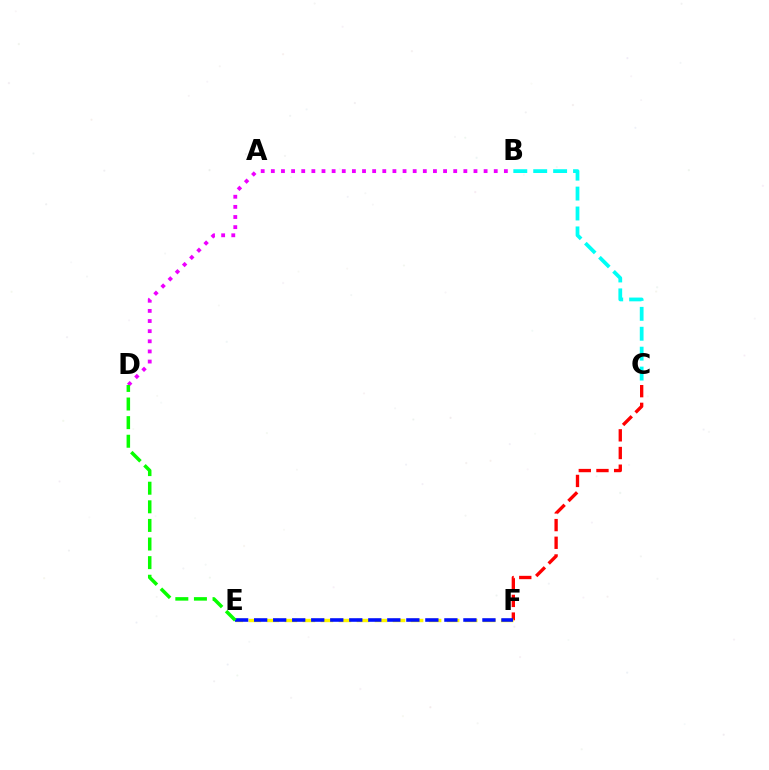{('B', 'D'): [{'color': '#ee00ff', 'line_style': 'dotted', 'thickness': 2.75}], ('B', 'C'): [{'color': '#00fff6', 'line_style': 'dashed', 'thickness': 2.71}], ('C', 'F'): [{'color': '#ff0000', 'line_style': 'dashed', 'thickness': 2.4}], ('E', 'F'): [{'color': '#fcf500', 'line_style': 'dashed', 'thickness': 2.45}, {'color': '#0010ff', 'line_style': 'dashed', 'thickness': 2.58}], ('D', 'E'): [{'color': '#08ff00', 'line_style': 'dashed', 'thickness': 2.53}]}